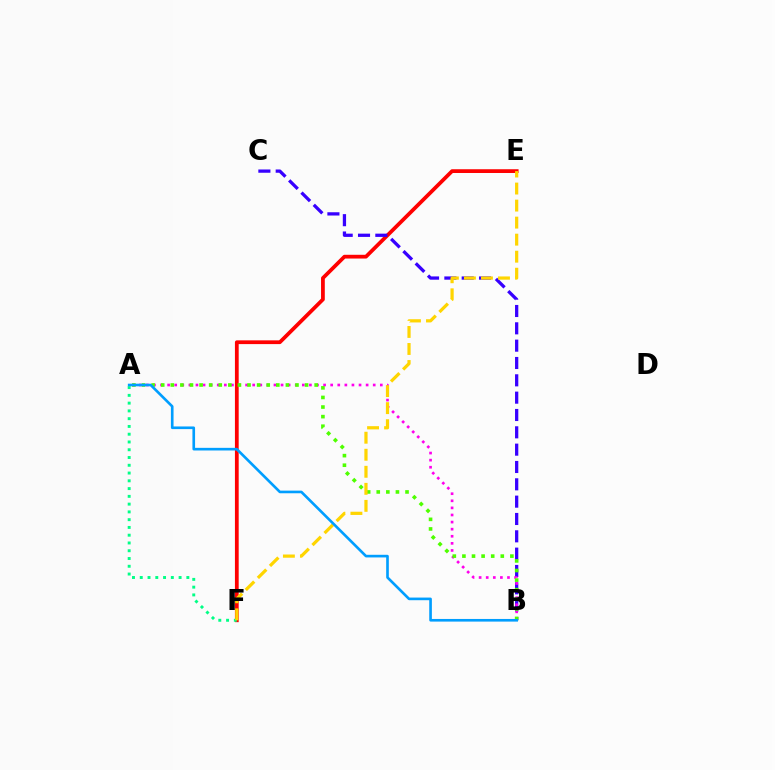{('E', 'F'): [{'color': '#ff0000', 'line_style': 'solid', 'thickness': 2.7}, {'color': '#ffd500', 'line_style': 'dashed', 'thickness': 2.31}], ('A', 'F'): [{'color': '#00ff86', 'line_style': 'dotted', 'thickness': 2.11}], ('B', 'C'): [{'color': '#3700ff', 'line_style': 'dashed', 'thickness': 2.35}], ('A', 'B'): [{'color': '#ff00ed', 'line_style': 'dotted', 'thickness': 1.93}, {'color': '#4fff00', 'line_style': 'dotted', 'thickness': 2.61}, {'color': '#009eff', 'line_style': 'solid', 'thickness': 1.9}]}